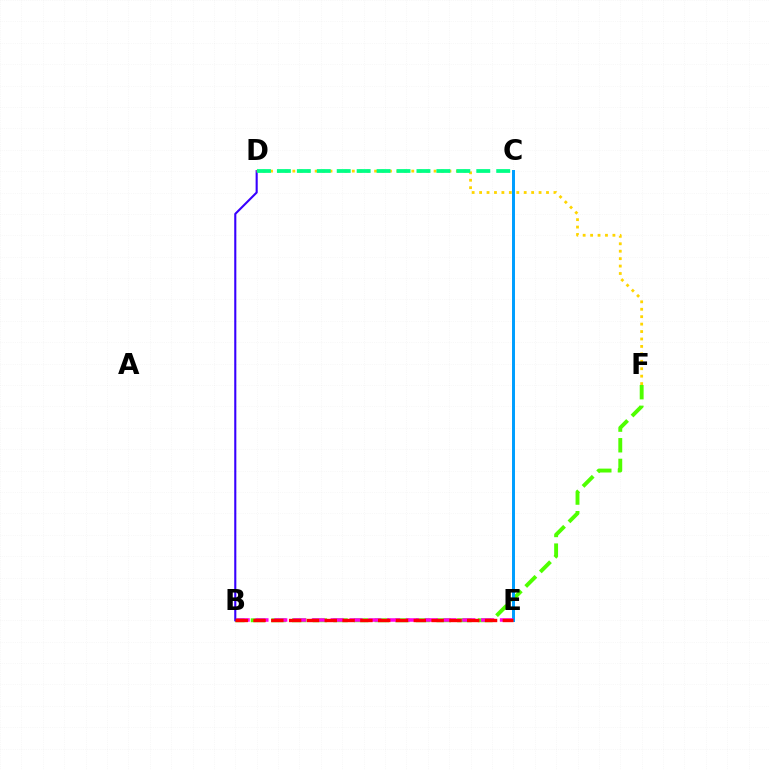{('B', 'F'): [{'color': '#4fff00', 'line_style': 'dashed', 'thickness': 2.8}], ('C', 'E'): [{'color': '#009eff', 'line_style': 'solid', 'thickness': 2.14}], ('B', 'D'): [{'color': '#3700ff', 'line_style': 'solid', 'thickness': 1.52}], ('B', 'E'): [{'color': '#ff00ed', 'line_style': 'dashed', 'thickness': 2.55}, {'color': '#ff0000', 'line_style': 'dashed', 'thickness': 2.42}], ('D', 'F'): [{'color': '#ffd500', 'line_style': 'dotted', 'thickness': 2.02}], ('C', 'D'): [{'color': '#00ff86', 'line_style': 'dashed', 'thickness': 2.71}]}